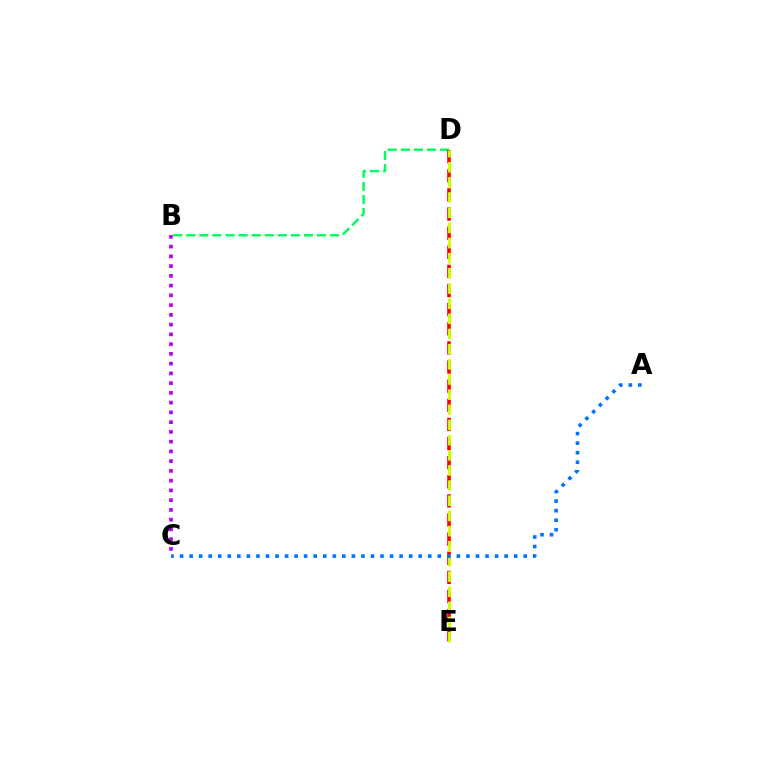{('B', 'D'): [{'color': '#00ff5c', 'line_style': 'dashed', 'thickness': 1.78}], ('D', 'E'): [{'color': '#ff0000', 'line_style': 'dashed', 'thickness': 2.6}, {'color': '#d1ff00', 'line_style': 'dashed', 'thickness': 2.06}], ('B', 'C'): [{'color': '#b900ff', 'line_style': 'dotted', 'thickness': 2.65}], ('A', 'C'): [{'color': '#0074ff', 'line_style': 'dotted', 'thickness': 2.59}]}